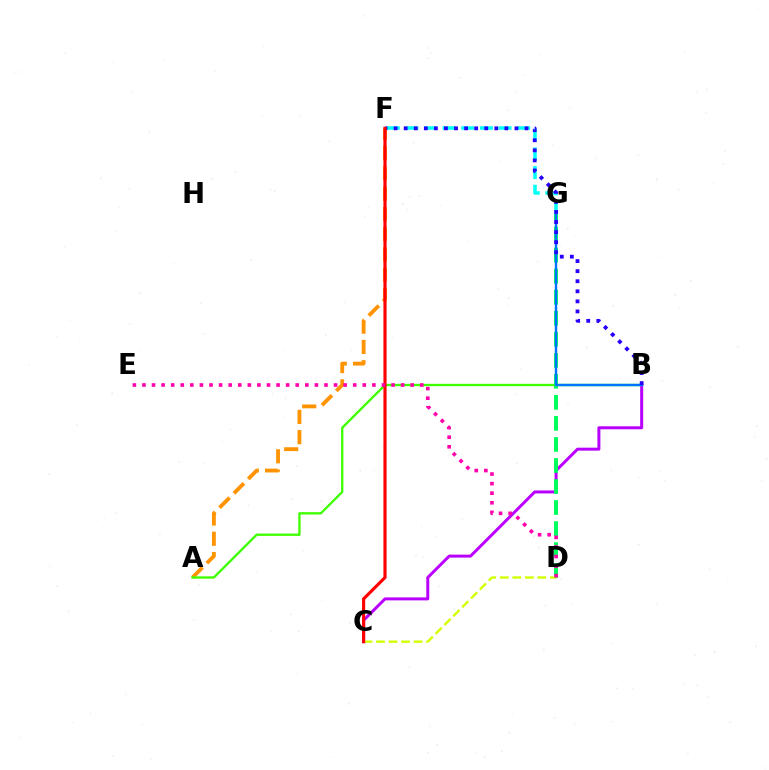{('A', 'F'): [{'color': '#ff9400', 'line_style': 'dashed', 'thickness': 2.75}], ('A', 'B'): [{'color': '#3dff00', 'line_style': 'solid', 'thickness': 1.68}], ('B', 'C'): [{'color': '#b900ff', 'line_style': 'solid', 'thickness': 2.15}], ('D', 'G'): [{'color': '#00ff5c', 'line_style': 'dashed', 'thickness': 2.86}], ('B', 'G'): [{'color': '#0074ff', 'line_style': 'solid', 'thickness': 1.73}], ('C', 'D'): [{'color': '#d1ff00', 'line_style': 'dashed', 'thickness': 1.7}], ('F', 'G'): [{'color': '#00fff6', 'line_style': 'dashed', 'thickness': 2.53}], ('B', 'F'): [{'color': '#2500ff', 'line_style': 'dotted', 'thickness': 2.74}], ('C', 'F'): [{'color': '#ff0000', 'line_style': 'solid', 'thickness': 2.26}], ('D', 'E'): [{'color': '#ff00ac', 'line_style': 'dotted', 'thickness': 2.6}]}